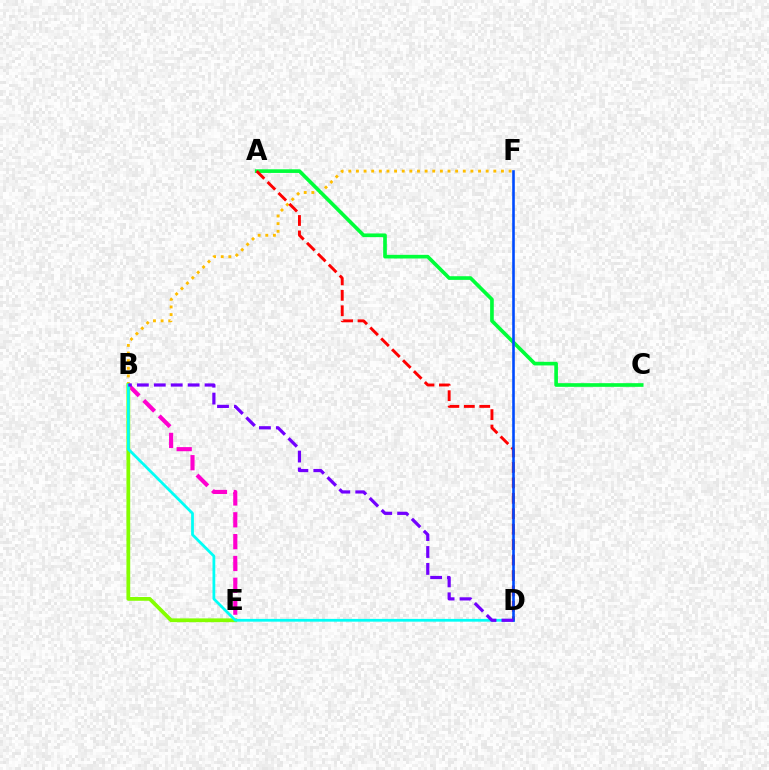{('B', 'F'): [{'color': '#ffbd00', 'line_style': 'dotted', 'thickness': 2.07}], ('A', 'C'): [{'color': '#00ff39', 'line_style': 'solid', 'thickness': 2.63}], ('B', 'E'): [{'color': '#ff00cf', 'line_style': 'dashed', 'thickness': 2.97}, {'color': '#84ff00', 'line_style': 'solid', 'thickness': 2.72}], ('B', 'D'): [{'color': '#00fff6', 'line_style': 'solid', 'thickness': 1.99}, {'color': '#7200ff', 'line_style': 'dashed', 'thickness': 2.3}], ('A', 'D'): [{'color': '#ff0000', 'line_style': 'dashed', 'thickness': 2.1}], ('D', 'F'): [{'color': '#004bff', 'line_style': 'solid', 'thickness': 1.88}]}